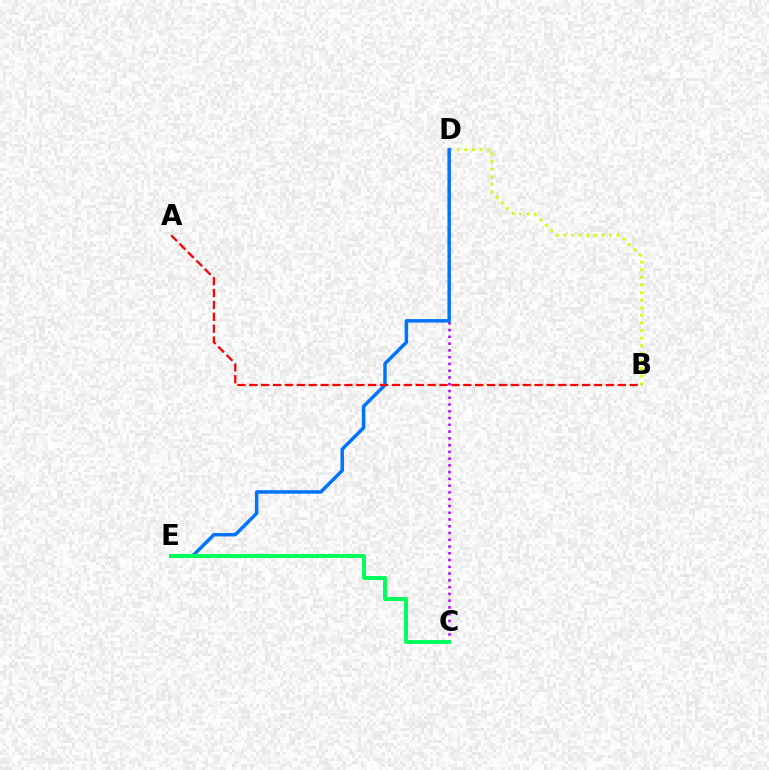{('C', 'D'): [{'color': '#b900ff', 'line_style': 'dotted', 'thickness': 1.84}], ('B', 'D'): [{'color': '#d1ff00', 'line_style': 'dotted', 'thickness': 2.06}], ('D', 'E'): [{'color': '#0074ff', 'line_style': 'solid', 'thickness': 2.5}], ('A', 'B'): [{'color': '#ff0000', 'line_style': 'dashed', 'thickness': 1.61}], ('C', 'E'): [{'color': '#00ff5c', 'line_style': 'solid', 'thickness': 2.86}]}